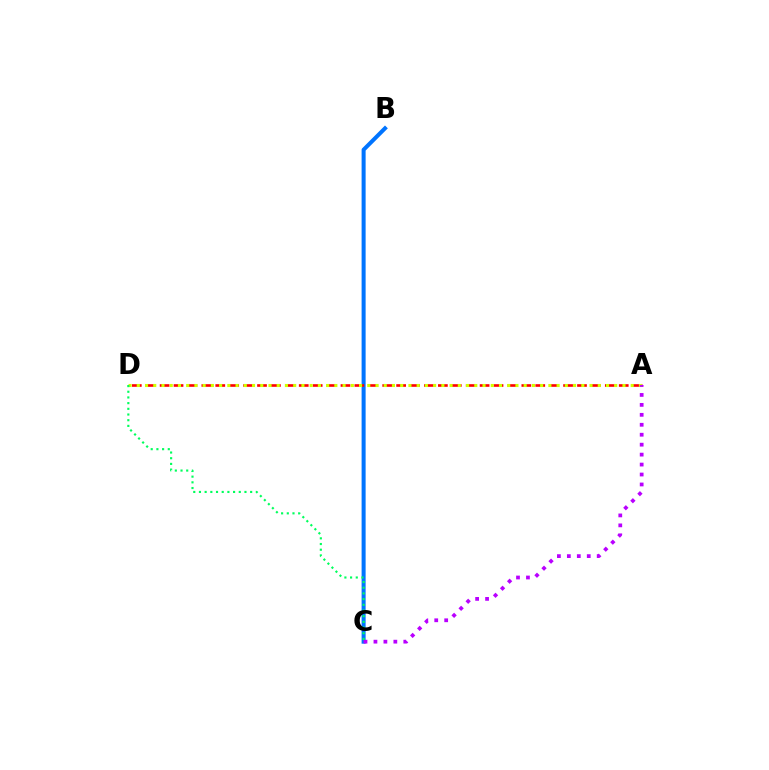{('B', 'C'): [{'color': '#0074ff', 'line_style': 'solid', 'thickness': 2.89}], ('A', 'D'): [{'color': '#ff0000', 'line_style': 'dashed', 'thickness': 1.89}, {'color': '#d1ff00', 'line_style': 'dotted', 'thickness': 2.24}], ('A', 'C'): [{'color': '#b900ff', 'line_style': 'dotted', 'thickness': 2.7}], ('C', 'D'): [{'color': '#00ff5c', 'line_style': 'dotted', 'thickness': 1.55}]}